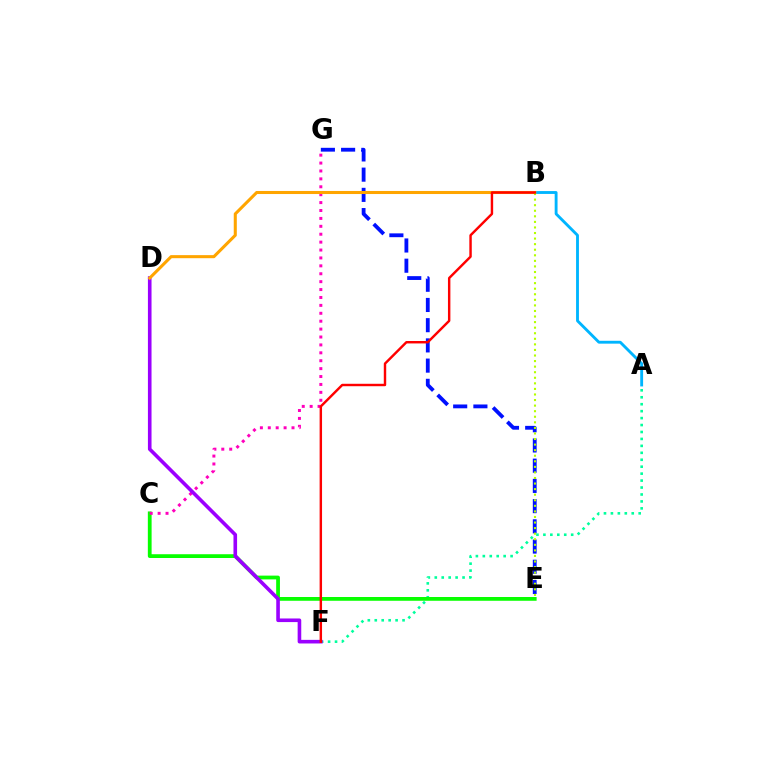{('E', 'G'): [{'color': '#0010ff', 'line_style': 'dashed', 'thickness': 2.75}], ('A', 'F'): [{'color': '#00ff9d', 'line_style': 'dotted', 'thickness': 1.89}], ('C', 'E'): [{'color': '#08ff00', 'line_style': 'solid', 'thickness': 2.72}], ('C', 'G'): [{'color': '#ff00bd', 'line_style': 'dotted', 'thickness': 2.15}], ('A', 'B'): [{'color': '#00b5ff', 'line_style': 'solid', 'thickness': 2.06}], ('D', 'F'): [{'color': '#9b00ff', 'line_style': 'solid', 'thickness': 2.6}], ('B', 'D'): [{'color': '#ffa500', 'line_style': 'solid', 'thickness': 2.21}], ('B', 'E'): [{'color': '#b3ff00', 'line_style': 'dotted', 'thickness': 1.51}], ('B', 'F'): [{'color': '#ff0000', 'line_style': 'solid', 'thickness': 1.75}]}